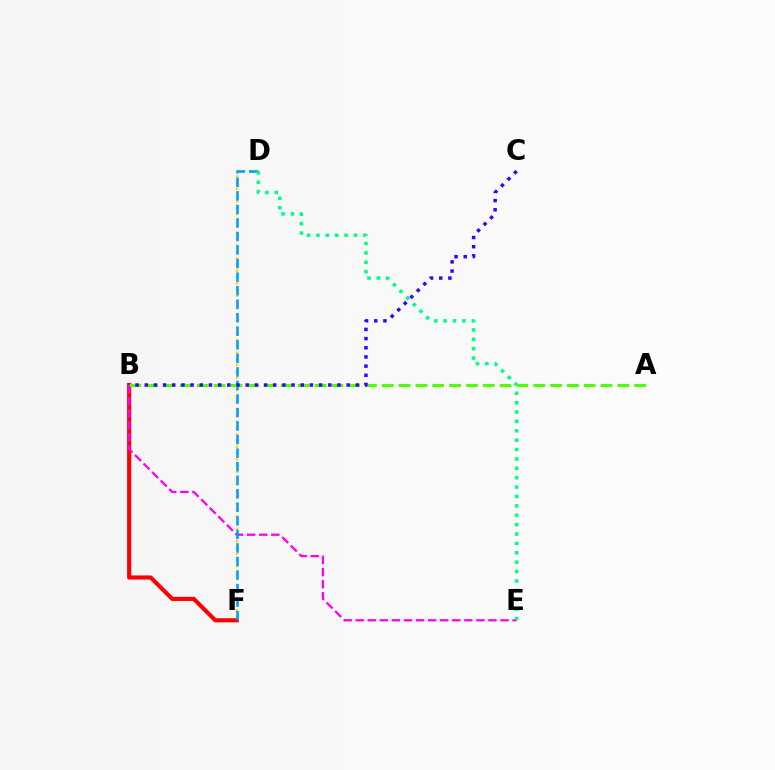{('D', 'F'): [{'color': '#ffd500', 'line_style': 'dotted', 'thickness': 1.71}, {'color': '#009eff', 'line_style': 'dashed', 'thickness': 1.84}], ('B', 'F'): [{'color': '#ff0000', 'line_style': 'solid', 'thickness': 2.97}], ('B', 'E'): [{'color': '#ff00ed', 'line_style': 'dashed', 'thickness': 1.64}], ('D', 'E'): [{'color': '#00ff86', 'line_style': 'dotted', 'thickness': 2.55}], ('A', 'B'): [{'color': '#4fff00', 'line_style': 'dashed', 'thickness': 2.29}], ('B', 'C'): [{'color': '#3700ff', 'line_style': 'dotted', 'thickness': 2.49}]}